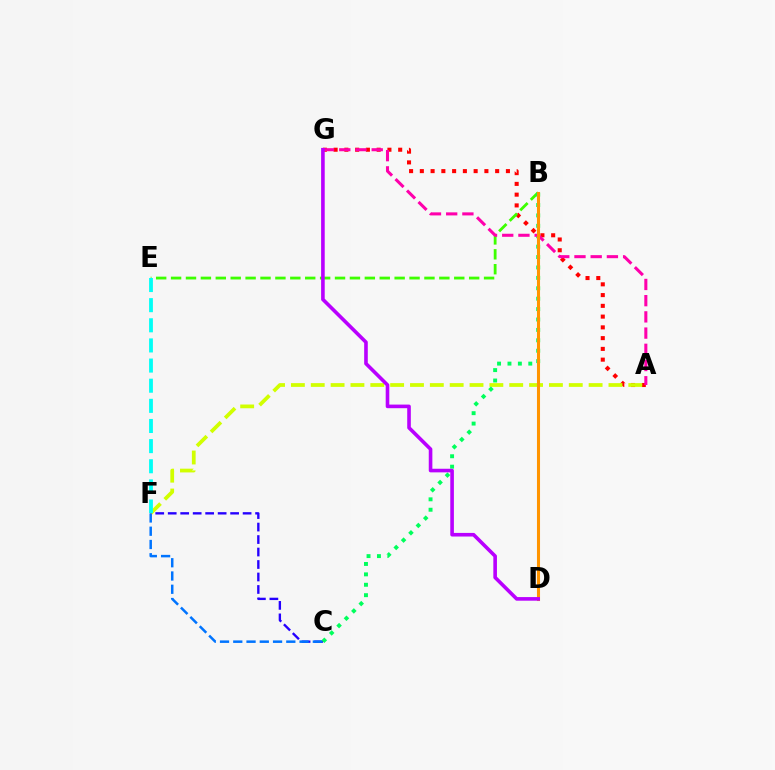{('A', 'G'): [{'color': '#ff0000', 'line_style': 'dotted', 'thickness': 2.92}, {'color': '#ff00ac', 'line_style': 'dashed', 'thickness': 2.2}], ('C', 'F'): [{'color': '#2500ff', 'line_style': 'dashed', 'thickness': 1.7}, {'color': '#0074ff', 'line_style': 'dashed', 'thickness': 1.8}], ('B', 'E'): [{'color': '#3dff00', 'line_style': 'dashed', 'thickness': 2.02}], ('A', 'F'): [{'color': '#d1ff00', 'line_style': 'dashed', 'thickness': 2.7}], ('B', 'C'): [{'color': '#00ff5c', 'line_style': 'dotted', 'thickness': 2.83}], ('E', 'F'): [{'color': '#00fff6', 'line_style': 'dashed', 'thickness': 2.74}], ('B', 'D'): [{'color': '#ff9400', 'line_style': 'solid', 'thickness': 2.21}], ('D', 'G'): [{'color': '#b900ff', 'line_style': 'solid', 'thickness': 2.6}]}